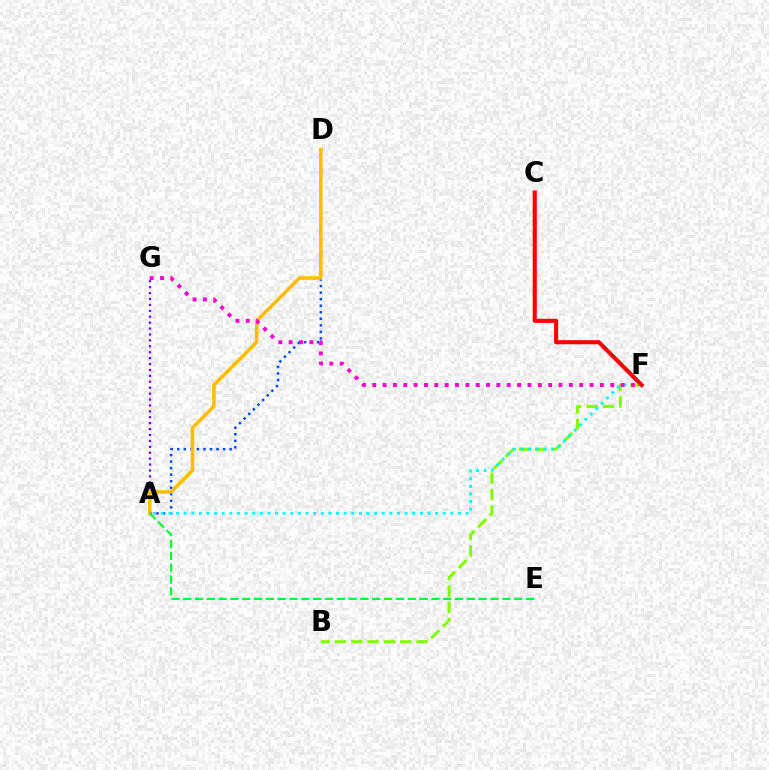{('A', 'D'): [{'color': '#004bff', 'line_style': 'dotted', 'thickness': 1.78}, {'color': '#ffbd00', 'line_style': 'solid', 'thickness': 2.54}], ('B', 'F'): [{'color': '#84ff00', 'line_style': 'dashed', 'thickness': 2.22}], ('A', 'F'): [{'color': '#00fff6', 'line_style': 'dotted', 'thickness': 2.07}], ('C', 'F'): [{'color': '#ff0000', 'line_style': 'solid', 'thickness': 2.94}], ('A', 'G'): [{'color': '#7200ff', 'line_style': 'dotted', 'thickness': 1.61}], ('A', 'E'): [{'color': '#00ff39', 'line_style': 'dashed', 'thickness': 1.61}], ('F', 'G'): [{'color': '#ff00cf', 'line_style': 'dotted', 'thickness': 2.81}]}